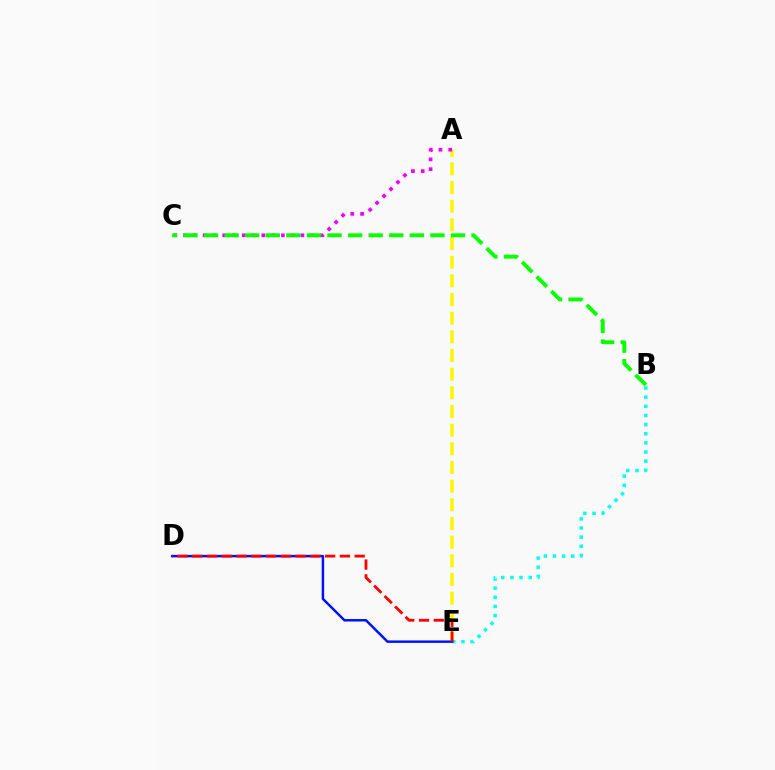{('A', 'E'): [{'color': '#fcf500', 'line_style': 'dashed', 'thickness': 2.54}], ('B', 'E'): [{'color': '#00fff6', 'line_style': 'dotted', 'thickness': 2.48}], ('D', 'E'): [{'color': '#0010ff', 'line_style': 'solid', 'thickness': 1.78}, {'color': '#ff0000', 'line_style': 'dashed', 'thickness': 2.01}], ('A', 'C'): [{'color': '#ee00ff', 'line_style': 'dotted', 'thickness': 2.66}], ('B', 'C'): [{'color': '#08ff00', 'line_style': 'dashed', 'thickness': 2.8}]}